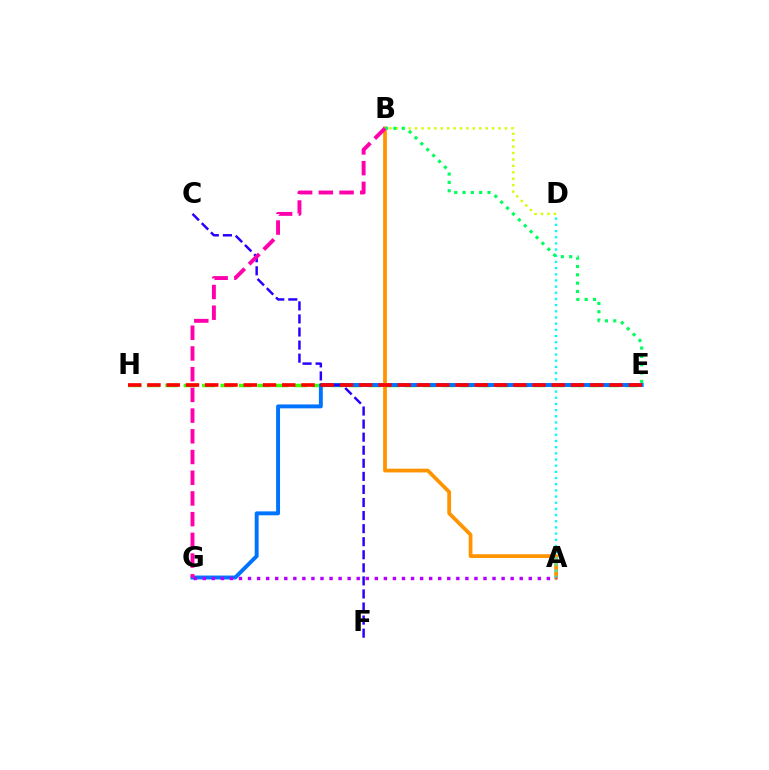{('E', 'H'): [{'color': '#3dff00', 'line_style': 'dashed', 'thickness': 2.5}, {'color': '#ff0000', 'line_style': 'dashed', 'thickness': 2.62}], ('E', 'G'): [{'color': '#0074ff', 'line_style': 'solid', 'thickness': 2.82}], ('C', 'F'): [{'color': '#2500ff', 'line_style': 'dashed', 'thickness': 1.77}], ('B', 'D'): [{'color': '#d1ff00', 'line_style': 'dotted', 'thickness': 1.74}], ('A', 'B'): [{'color': '#ff9400', 'line_style': 'solid', 'thickness': 2.71}], ('A', 'D'): [{'color': '#00fff6', 'line_style': 'dotted', 'thickness': 1.68}], ('B', 'E'): [{'color': '#00ff5c', 'line_style': 'dotted', 'thickness': 2.26}], ('A', 'G'): [{'color': '#b900ff', 'line_style': 'dotted', 'thickness': 2.46}], ('B', 'G'): [{'color': '#ff00ac', 'line_style': 'dashed', 'thickness': 2.81}]}